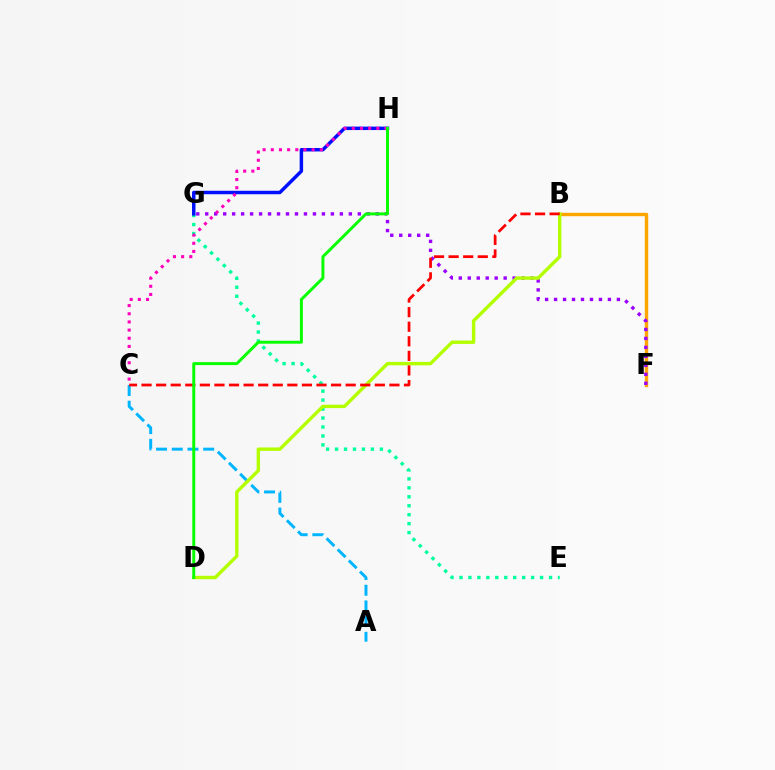{('E', 'G'): [{'color': '#00ff9d', 'line_style': 'dotted', 'thickness': 2.43}], ('G', 'H'): [{'color': '#0010ff', 'line_style': 'solid', 'thickness': 2.49}], ('A', 'C'): [{'color': '#00b5ff', 'line_style': 'dashed', 'thickness': 2.13}], ('B', 'F'): [{'color': '#ffa500', 'line_style': 'solid', 'thickness': 2.45}], ('F', 'G'): [{'color': '#9b00ff', 'line_style': 'dotted', 'thickness': 2.44}], ('B', 'D'): [{'color': '#b3ff00', 'line_style': 'solid', 'thickness': 2.45}], ('B', 'C'): [{'color': '#ff0000', 'line_style': 'dashed', 'thickness': 1.98}], ('C', 'H'): [{'color': '#ff00bd', 'line_style': 'dotted', 'thickness': 2.22}], ('D', 'H'): [{'color': '#08ff00', 'line_style': 'solid', 'thickness': 2.13}]}